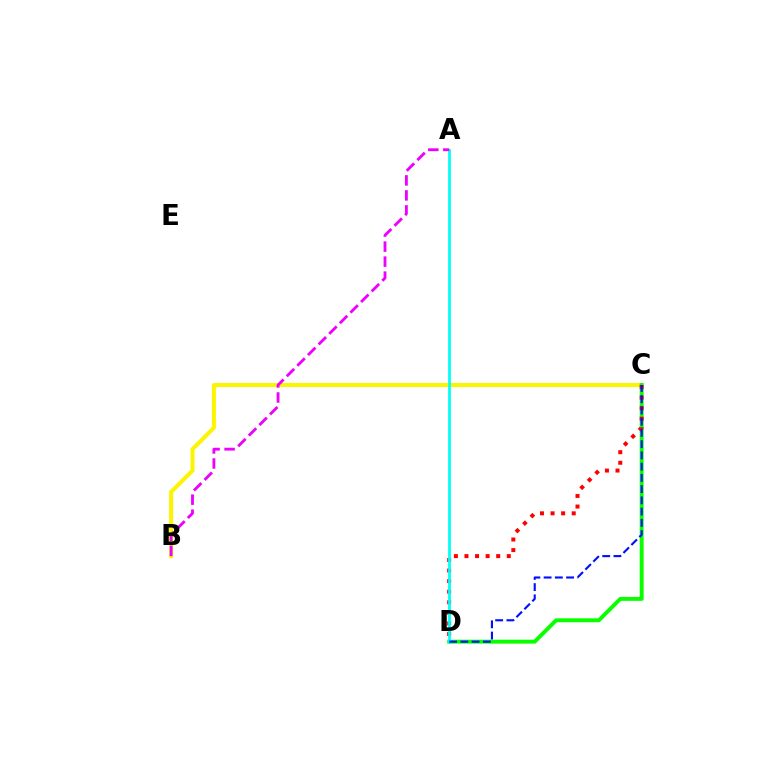{('B', 'C'): [{'color': '#fcf500', 'line_style': 'solid', 'thickness': 2.89}], ('C', 'D'): [{'color': '#08ff00', 'line_style': 'solid', 'thickness': 2.82}, {'color': '#ff0000', 'line_style': 'dotted', 'thickness': 2.87}, {'color': '#0010ff', 'line_style': 'dashed', 'thickness': 1.53}], ('A', 'D'): [{'color': '#00fff6', 'line_style': 'solid', 'thickness': 1.99}], ('A', 'B'): [{'color': '#ee00ff', 'line_style': 'dashed', 'thickness': 2.04}]}